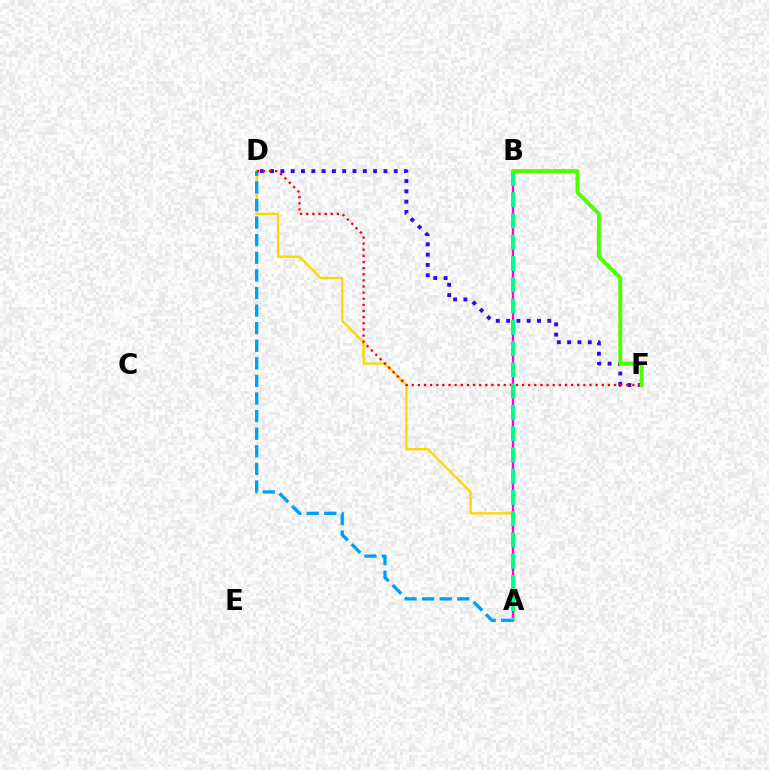{('A', 'D'): [{'color': '#ffd500', 'line_style': 'solid', 'thickness': 1.64}, {'color': '#009eff', 'line_style': 'dashed', 'thickness': 2.39}], ('A', 'B'): [{'color': '#ff00ed', 'line_style': 'solid', 'thickness': 1.69}, {'color': '#00ff86', 'line_style': 'dashed', 'thickness': 2.89}], ('D', 'F'): [{'color': '#3700ff', 'line_style': 'dotted', 'thickness': 2.8}, {'color': '#ff0000', 'line_style': 'dotted', 'thickness': 1.67}], ('B', 'F'): [{'color': '#4fff00', 'line_style': 'solid', 'thickness': 2.85}]}